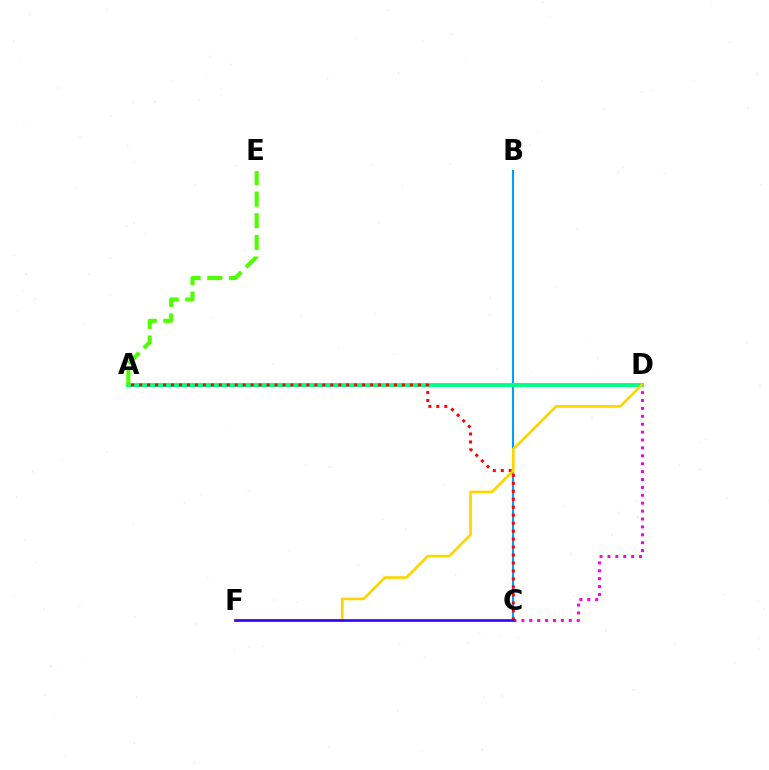{('C', 'D'): [{'color': '#ff00ed', 'line_style': 'dotted', 'thickness': 2.15}], ('B', 'C'): [{'color': '#009eff', 'line_style': 'solid', 'thickness': 1.52}], ('A', 'D'): [{'color': '#00ff86', 'line_style': 'solid', 'thickness': 2.82}], ('A', 'C'): [{'color': '#ff0000', 'line_style': 'dotted', 'thickness': 2.16}], ('A', 'E'): [{'color': '#4fff00', 'line_style': 'dashed', 'thickness': 2.94}], ('D', 'F'): [{'color': '#ffd500', 'line_style': 'solid', 'thickness': 1.91}], ('C', 'F'): [{'color': '#3700ff', 'line_style': 'solid', 'thickness': 1.9}]}